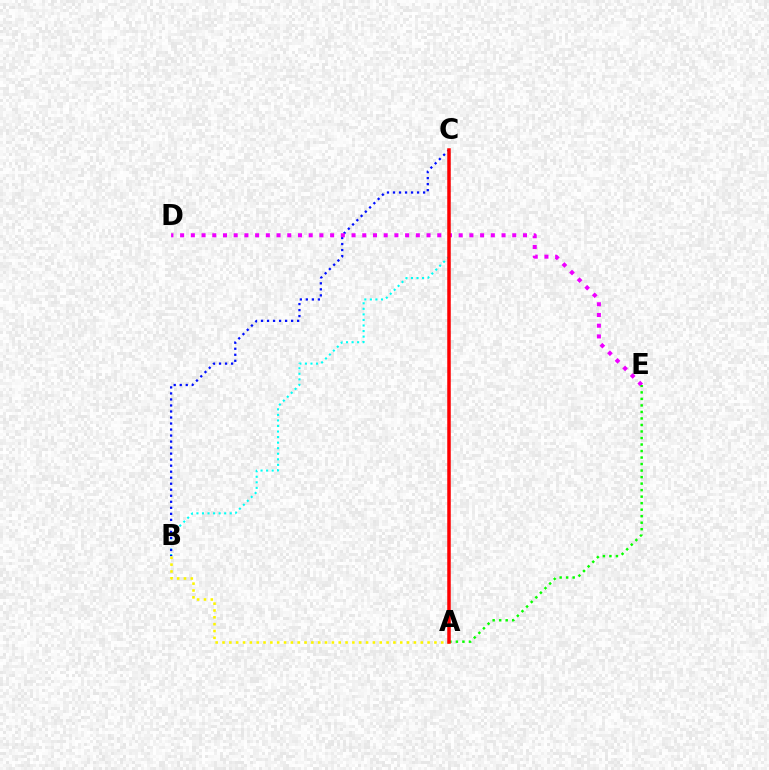{('B', 'C'): [{'color': '#00fff6', 'line_style': 'dotted', 'thickness': 1.51}, {'color': '#0010ff', 'line_style': 'dotted', 'thickness': 1.64}], ('D', 'E'): [{'color': '#ee00ff', 'line_style': 'dotted', 'thickness': 2.91}], ('A', 'B'): [{'color': '#fcf500', 'line_style': 'dotted', 'thickness': 1.86}], ('A', 'E'): [{'color': '#08ff00', 'line_style': 'dotted', 'thickness': 1.77}], ('A', 'C'): [{'color': '#ff0000', 'line_style': 'solid', 'thickness': 2.53}]}